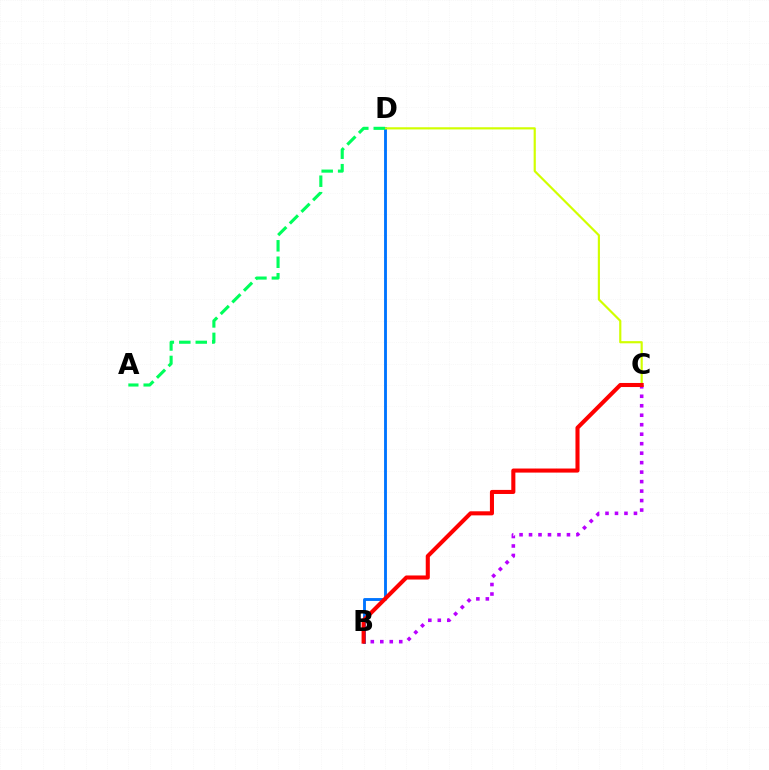{('B', 'D'): [{'color': '#0074ff', 'line_style': 'solid', 'thickness': 2.07}], ('C', 'D'): [{'color': '#d1ff00', 'line_style': 'solid', 'thickness': 1.57}], ('A', 'D'): [{'color': '#00ff5c', 'line_style': 'dashed', 'thickness': 2.24}], ('B', 'C'): [{'color': '#b900ff', 'line_style': 'dotted', 'thickness': 2.58}, {'color': '#ff0000', 'line_style': 'solid', 'thickness': 2.93}]}